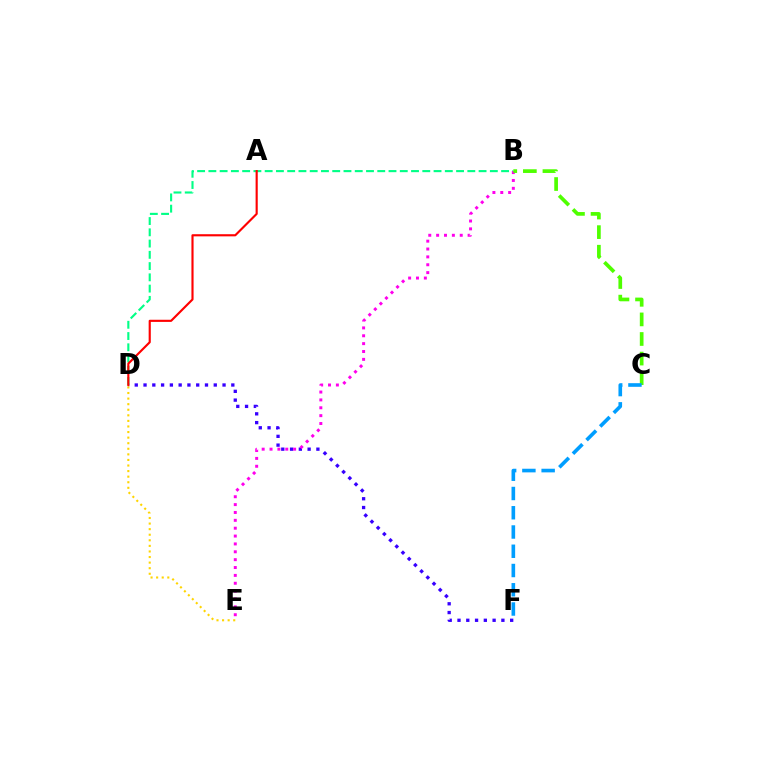{('B', 'D'): [{'color': '#00ff86', 'line_style': 'dashed', 'thickness': 1.53}], ('D', 'F'): [{'color': '#3700ff', 'line_style': 'dotted', 'thickness': 2.39}], ('A', 'D'): [{'color': '#ff0000', 'line_style': 'solid', 'thickness': 1.54}], ('B', 'E'): [{'color': '#ff00ed', 'line_style': 'dotted', 'thickness': 2.14}], ('B', 'C'): [{'color': '#4fff00', 'line_style': 'dashed', 'thickness': 2.66}], ('D', 'E'): [{'color': '#ffd500', 'line_style': 'dotted', 'thickness': 1.52}], ('C', 'F'): [{'color': '#009eff', 'line_style': 'dashed', 'thickness': 2.62}]}